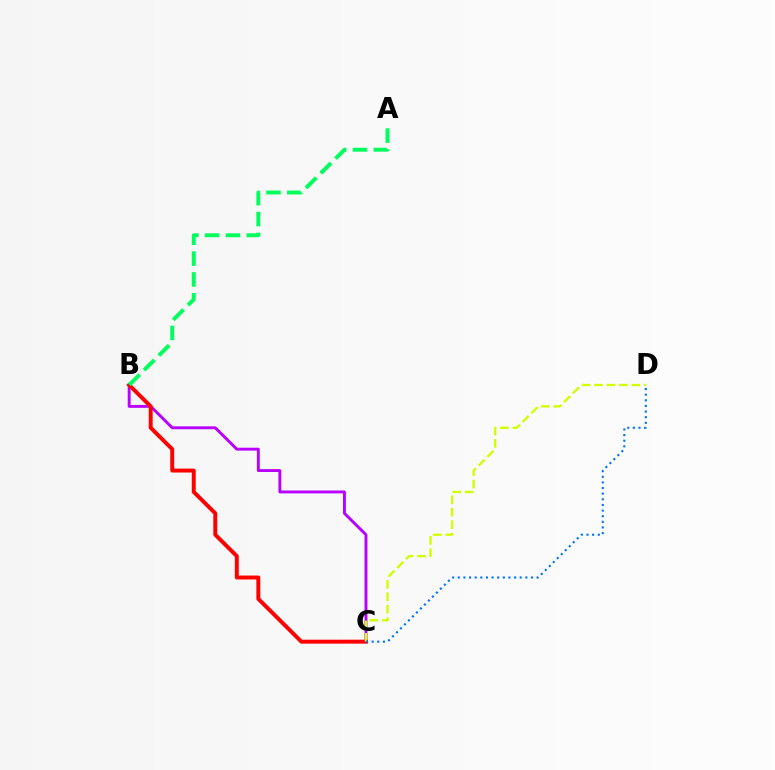{('B', 'C'): [{'color': '#b900ff', 'line_style': 'solid', 'thickness': 2.09}, {'color': '#ff0000', 'line_style': 'solid', 'thickness': 2.83}], ('A', 'B'): [{'color': '#00ff5c', 'line_style': 'dashed', 'thickness': 2.83}], ('C', 'D'): [{'color': '#d1ff00', 'line_style': 'dashed', 'thickness': 1.69}, {'color': '#0074ff', 'line_style': 'dotted', 'thickness': 1.53}]}